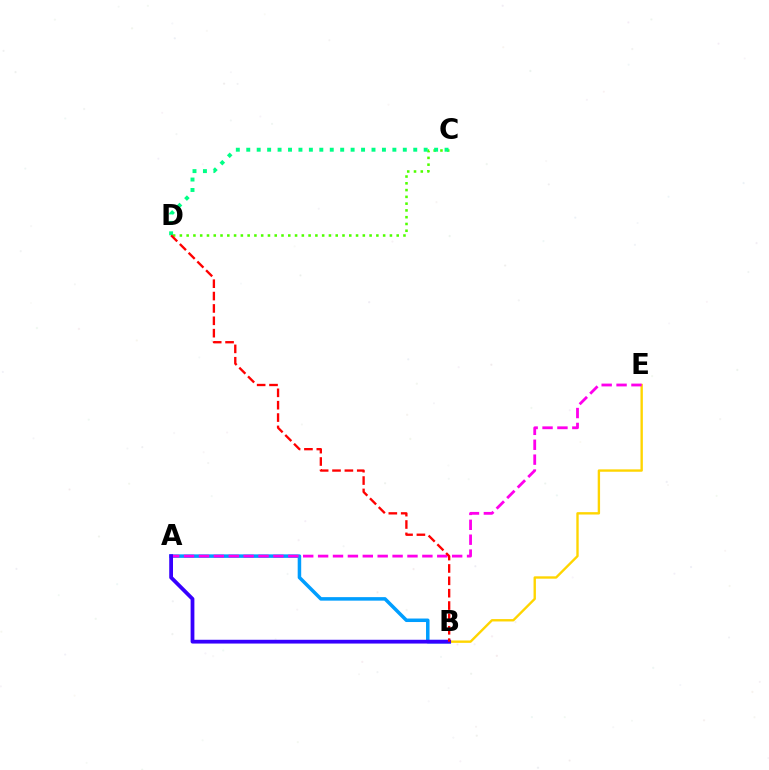{('B', 'E'): [{'color': '#ffd500', 'line_style': 'solid', 'thickness': 1.71}], ('A', 'B'): [{'color': '#009eff', 'line_style': 'solid', 'thickness': 2.53}, {'color': '#3700ff', 'line_style': 'solid', 'thickness': 2.72}], ('A', 'E'): [{'color': '#ff00ed', 'line_style': 'dashed', 'thickness': 2.02}], ('C', 'D'): [{'color': '#4fff00', 'line_style': 'dotted', 'thickness': 1.84}, {'color': '#00ff86', 'line_style': 'dotted', 'thickness': 2.84}], ('B', 'D'): [{'color': '#ff0000', 'line_style': 'dashed', 'thickness': 1.68}]}